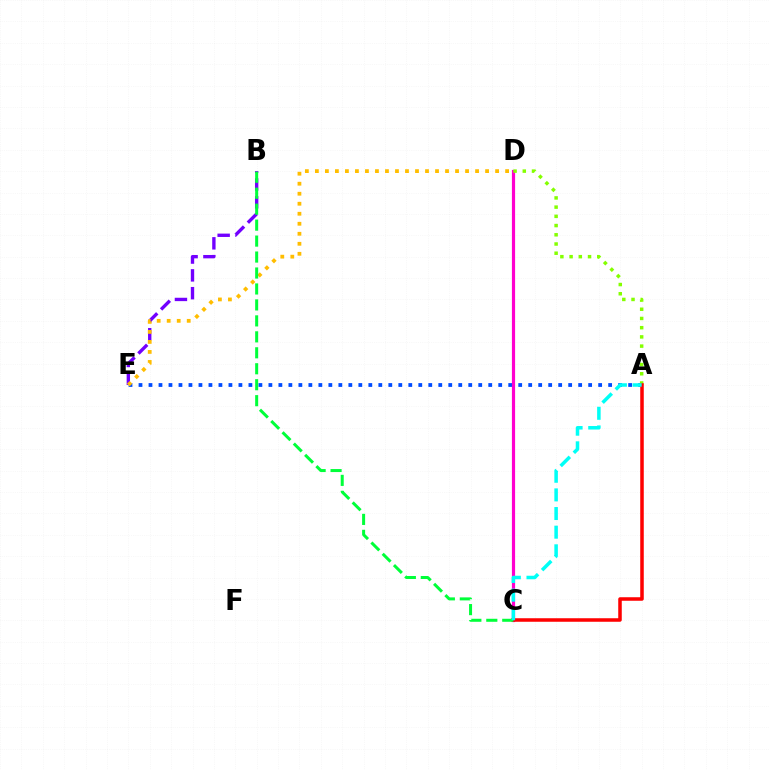{('B', 'E'): [{'color': '#7200ff', 'line_style': 'dashed', 'thickness': 2.42}], ('A', 'E'): [{'color': '#004bff', 'line_style': 'dotted', 'thickness': 2.71}], ('C', 'D'): [{'color': '#ff00cf', 'line_style': 'solid', 'thickness': 2.3}], ('A', 'D'): [{'color': '#84ff00', 'line_style': 'dotted', 'thickness': 2.5}], ('D', 'E'): [{'color': '#ffbd00', 'line_style': 'dotted', 'thickness': 2.72}], ('A', 'C'): [{'color': '#ff0000', 'line_style': 'solid', 'thickness': 2.54}, {'color': '#00fff6', 'line_style': 'dashed', 'thickness': 2.53}], ('B', 'C'): [{'color': '#00ff39', 'line_style': 'dashed', 'thickness': 2.17}]}